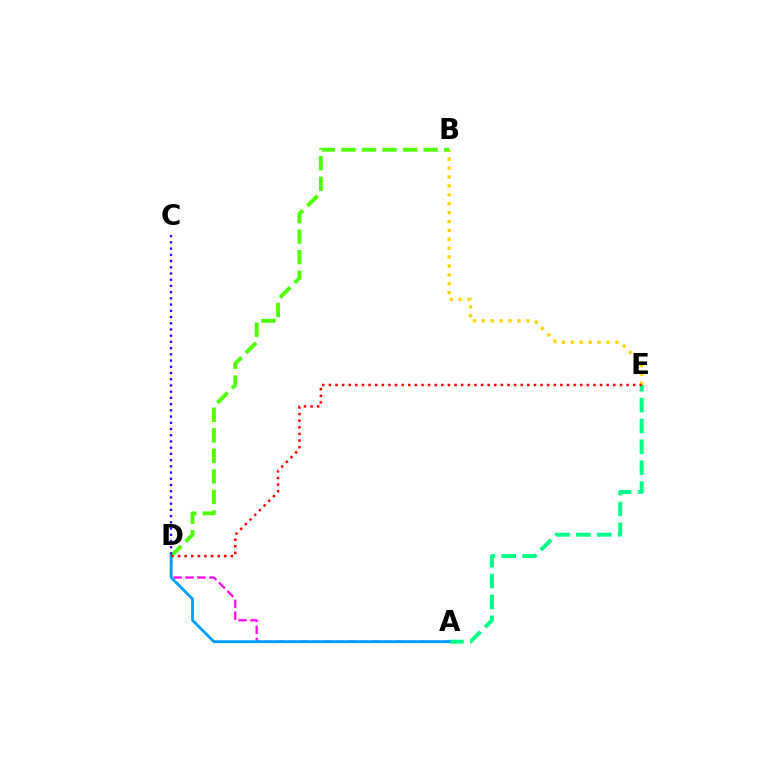{('B', 'E'): [{'color': '#ffd500', 'line_style': 'dotted', 'thickness': 2.42}], ('A', 'D'): [{'color': '#ff00ed', 'line_style': 'dashed', 'thickness': 1.61}, {'color': '#009eff', 'line_style': 'solid', 'thickness': 2.03}], ('B', 'D'): [{'color': '#4fff00', 'line_style': 'dashed', 'thickness': 2.79}], ('A', 'E'): [{'color': '#00ff86', 'line_style': 'dashed', 'thickness': 2.84}], ('C', 'D'): [{'color': '#3700ff', 'line_style': 'dotted', 'thickness': 1.69}], ('D', 'E'): [{'color': '#ff0000', 'line_style': 'dotted', 'thickness': 1.8}]}